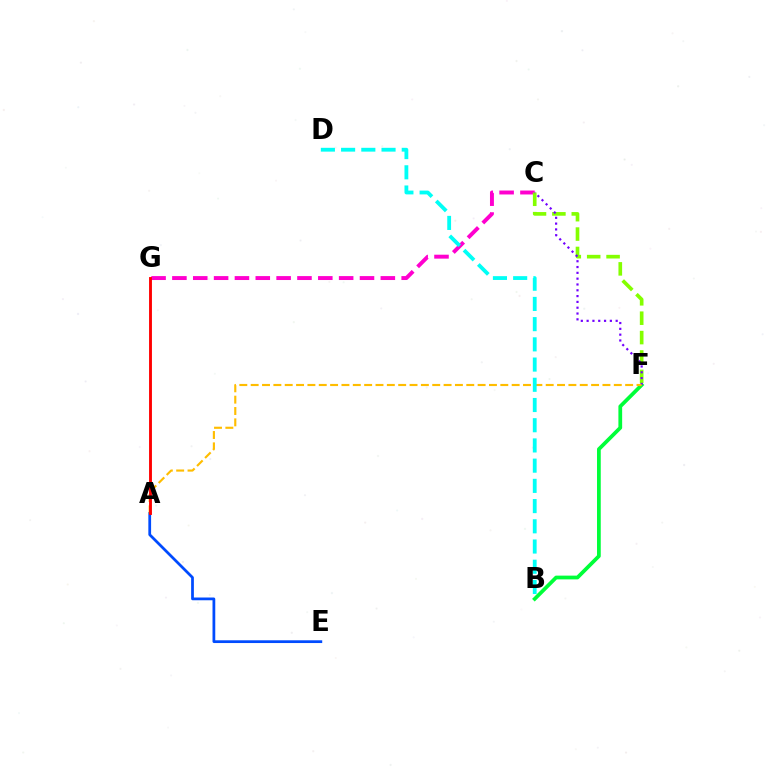{('B', 'F'): [{'color': '#00ff39', 'line_style': 'solid', 'thickness': 2.7}], ('C', 'G'): [{'color': '#ff00cf', 'line_style': 'dashed', 'thickness': 2.83}], ('C', 'F'): [{'color': '#84ff00', 'line_style': 'dashed', 'thickness': 2.63}, {'color': '#7200ff', 'line_style': 'dotted', 'thickness': 1.58}], ('A', 'E'): [{'color': '#004bff', 'line_style': 'solid', 'thickness': 1.98}], ('A', 'F'): [{'color': '#ffbd00', 'line_style': 'dashed', 'thickness': 1.54}], ('A', 'G'): [{'color': '#ff0000', 'line_style': 'solid', 'thickness': 2.07}], ('B', 'D'): [{'color': '#00fff6', 'line_style': 'dashed', 'thickness': 2.75}]}